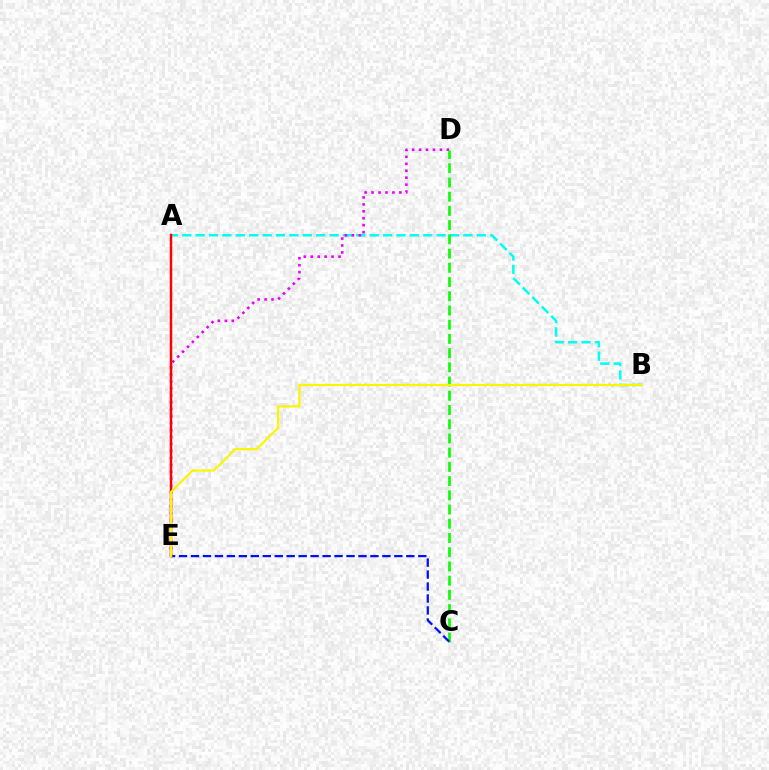{('A', 'B'): [{'color': '#00fff6', 'line_style': 'dashed', 'thickness': 1.82}], ('D', 'E'): [{'color': '#ee00ff', 'line_style': 'dotted', 'thickness': 1.89}], ('C', 'D'): [{'color': '#08ff00', 'line_style': 'dashed', 'thickness': 1.93}], ('C', 'E'): [{'color': '#0010ff', 'line_style': 'dashed', 'thickness': 1.63}], ('A', 'E'): [{'color': '#ff0000', 'line_style': 'solid', 'thickness': 1.79}], ('B', 'E'): [{'color': '#fcf500', 'line_style': 'solid', 'thickness': 1.6}]}